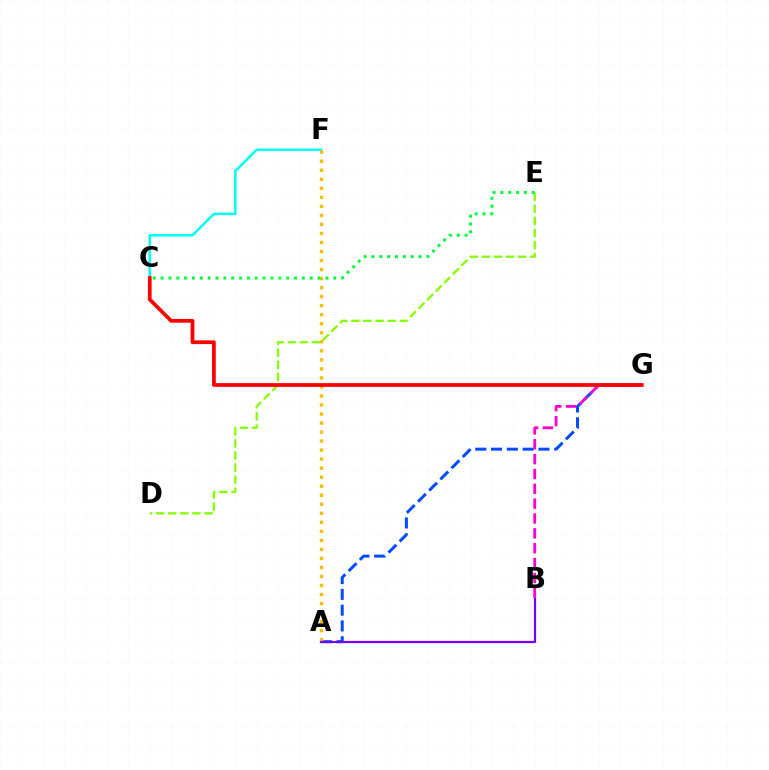{('C', 'F'): [{'color': '#00fff6', 'line_style': 'solid', 'thickness': 1.81}], ('A', 'G'): [{'color': '#004bff', 'line_style': 'dashed', 'thickness': 2.15}], ('A', 'F'): [{'color': '#ffbd00', 'line_style': 'dotted', 'thickness': 2.45}], ('D', 'E'): [{'color': '#84ff00', 'line_style': 'dashed', 'thickness': 1.64}], ('A', 'B'): [{'color': '#7200ff', 'line_style': 'solid', 'thickness': 1.59}], ('B', 'G'): [{'color': '#ff00cf', 'line_style': 'dashed', 'thickness': 2.02}], ('C', 'E'): [{'color': '#00ff39', 'line_style': 'dotted', 'thickness': 2.13}], ('C', 'G'): [{'color': '#ff0000', 'line_style': 'solid', 'thickness': 2.69}]}